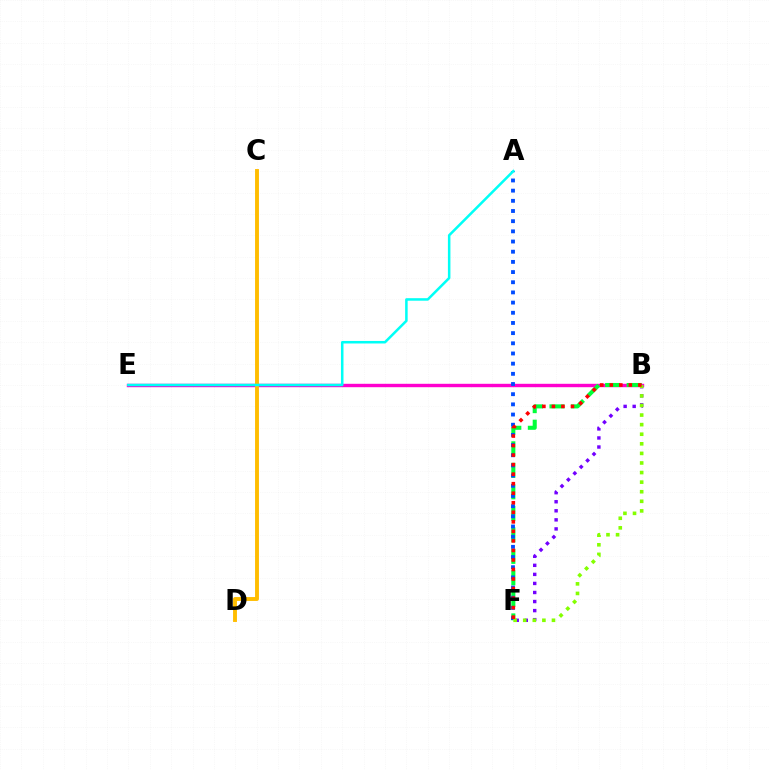{('B', 'E'): [{'color': '#ff00cf', 'line_style': 'solid', 'thickness': 2.45}], ('B', 'F'): [{'color': '#00ff39', 'line_style': 'dashed', 'thickness': 2.92}, {'color': '#7200ff', 'line_style': 'dotted', 'thickness': 2.46}, {'color': '#84ff00', 'line_style': 'dotted', 'thickness': 2.6}, {'color': '#ff0000', 'line_style': 'dotted', 'thickness': 2.59}], ('A', 'F'): [{'color': '#004bff', 'line_style': 'dotted', 'thickness': 2.77}], ('C', 'D'): [{'color': '#ffbd00', 'line_style': 'solid', 'thickness': 2.8}], ('A', 'E'): [{'color': '#00fff6', 'line_style': 'solid', 'thickness': 1.82}]}